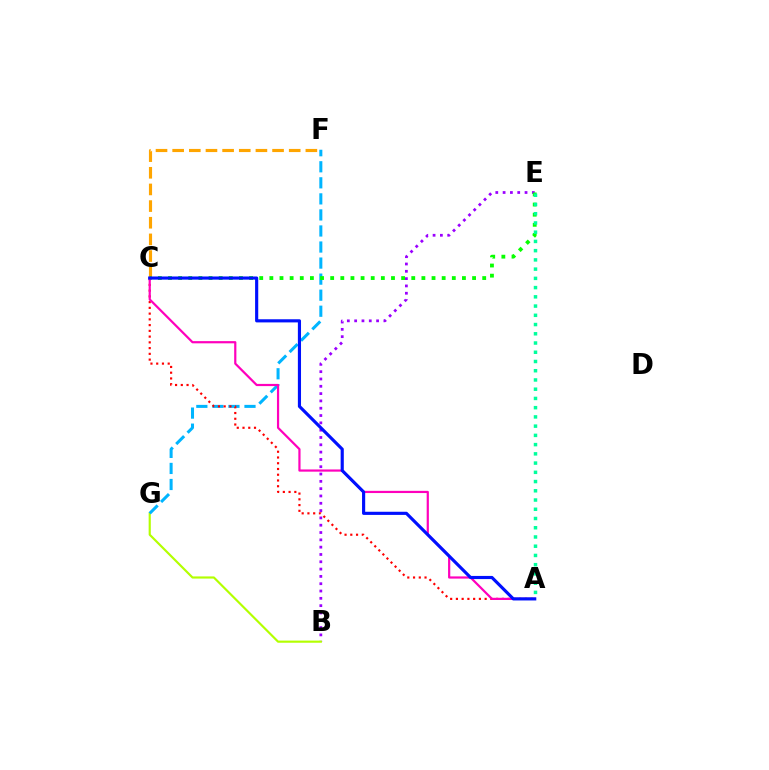{('C', 'F'): [{'color': '#ffa500', 'line_style': 'dashed', 'thickness': 2.26}], ('B', 'E'): [{'color': '#9b00ff', 'line_style': 'dotted', 'thickness': 1.99}], ('B', 'G'): [{'color': '#b3ff00', 'line_style': 'solid', 'thickness': 1.55}], ('F', 'G'): [{'color': '#00b5ff', 'line_style': 'dashed', 'thickness': 2.18}], ('C', 'E'): [{'color': '#08ff00', 'line_style': 'dotted', 'thickness': 2.75}], ('A', 'C'): [{'color': '#ff0000', 'line_style': 'dotted', 'thickness': 1.56}, {'color': '#ff00bd', 'line_style': 'solid', 'thickness': 1.59}, {'color': '#0010ff', 'line_style': 'solid', 'thickness': 2.27}], ('A', 'E'): [{'color': '#00ff9d', 'line_style': 'dotted', 'thickness': 2.51}]}